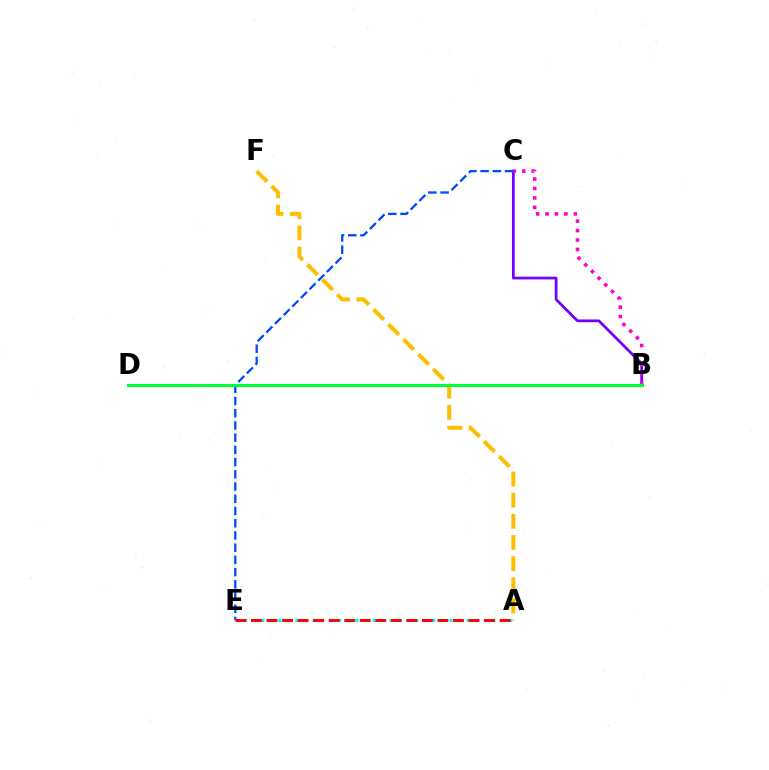{('B', 'C'): [{'color': '#7200ff', 'line_style': 'solid', 'thickness': 1.97}, {'color': '#ff00cf', 'line_style': 'dotted', 'thickness': 2.56}], ('B', 'D'): [{'color': '#84ff00', 'line_style': 'solid', 'thickness': 2.19}, {'color': '#00ff39', 'line_style': 'solid', 'thickness': 2.14}], ('C', 'E'): [{'color': '#004bff', 'line_style': 'dashed', 'thickness': 1.66}], ('A', 'E'): [{'color': '#00fff6', 'line_style': 'dotted', 'thickness': 2.32}, {'color': '#ff0000', 'line_style': 'dashed', 'thickness': 2.11}], ('A', 'F'): [{'color': '#ffbd00', 'line_style': 'dashed', 'thickness': 2.87}]}